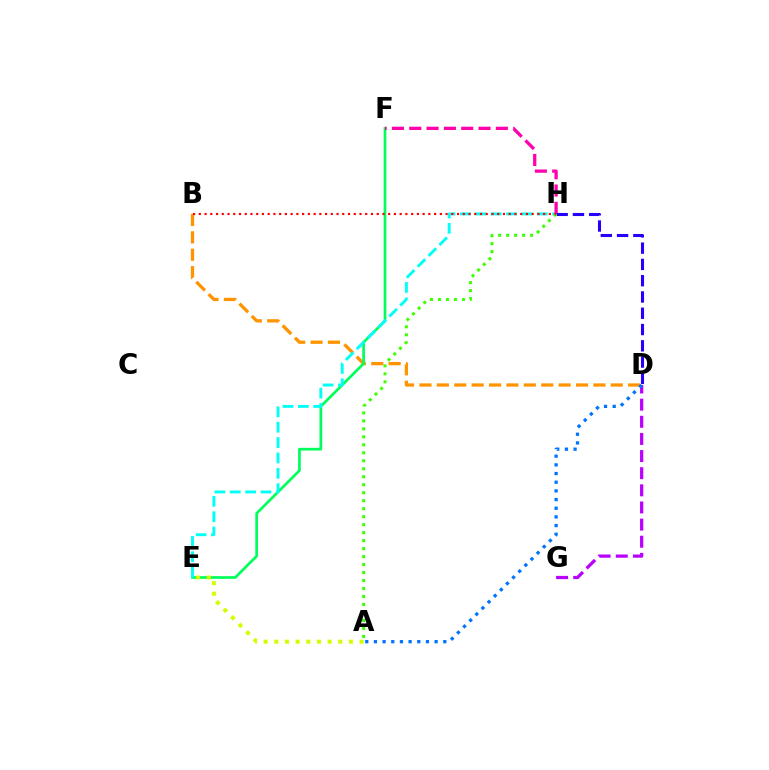{('B', 'D'): [{'color': '#ff9400', 'line_style': 'dashed', 'thickness': 2.36}], ('D', 'G'): [{'color': '#b900ff', 'line_style': 'dashed', 'thickness': 2.33}], ('A', 'D'): [{'color': '#0074ff', 'line_style': 'dotted', 'thickness': 2.36}], ('E', 'F'): [{'color': '#00ff5c', 'line_style': 'solid', 'thickness': 1.95}], ('E', 'H'): [{'color': '#00fff6', 'line_style': 'dashed', 'thickness': 2.09}], ('F', 'H'): [{'color': '#ff00ac', 'line_style': 'dashed', 'thickness': 2.35}], ('D', 'H'): [{'color': '#2500ff', 'line_style': 'dashed', 'thickness': 2.21}], ('A', 'H'): [{'color': '#3dff00', 'line_style': 'dotted', 'thickness': 2.17}], ('A', 'E'): [{'color': '#d1ff00', 'line_style': 'dotted', 'thickness': 2.9}], ('B', 'H'): [{'color': '#ff0000', 'line_style': 'dotted', 'thickness': 1.56}]}